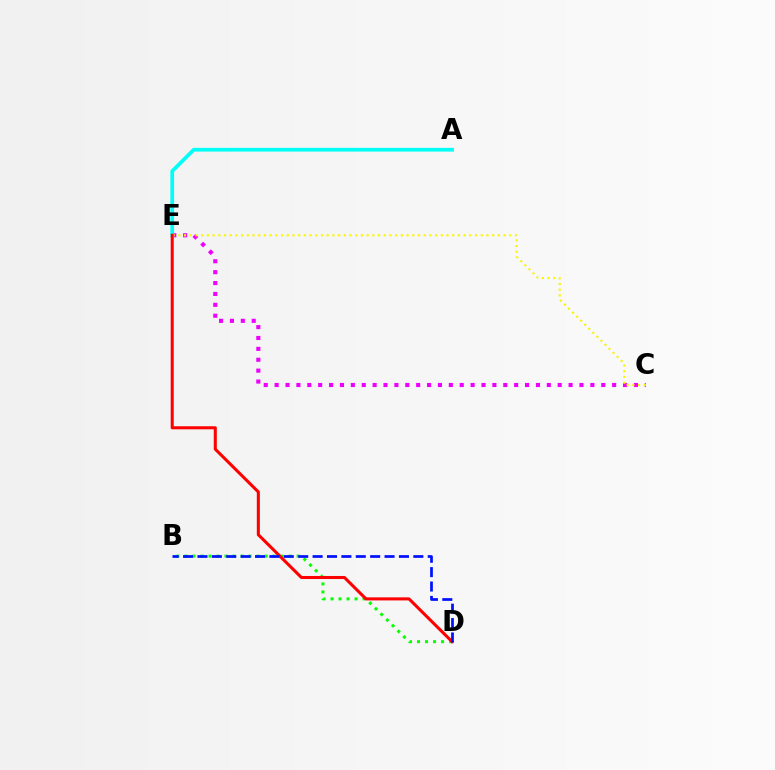{('B', 'D'): [{'color': '#08ff00', 'line_style': 'dotted', 'thickness': 2.18}, {'color': '#0010ff', 'line_style': 'dashed', 'thickness': 1.96}], ('C', 'E'): [{'color': '#ee00ff', 'line_style': 'dotted', 'thickness': 2.96}, {'color': '#fcf500', 'line_style': 'dotted', 'thickness': 1.55}], ('A', 'E'): [{'color': '#00fff6', 'line_style': 'solid', 'thickness': 2.66}], ('D', 'E'): [{'color': '#ff0000', 'line_style': 'solid', 'thickness': 2.2}]}